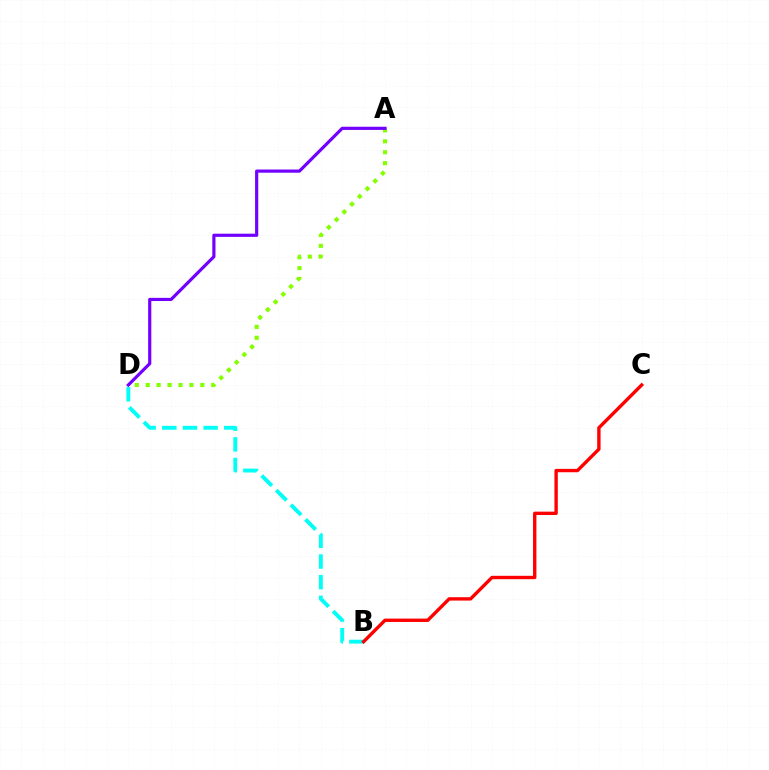{('A', 'D'): [{'color': '#84ff00', 'line_style': 'dotted', 'thickness': 2.97}, {'color': '#7200ff', 'line_style': 'solid', 'thickness': 2.29}], ('B', 'D'): [{'color': '#00fff6', 'line_style': 'dashed', 'thickness': 2.8}], ('B', 'C'): [{'color': '#ff0000', 'line_style': 'solid', 'thickness': 2.43}]}